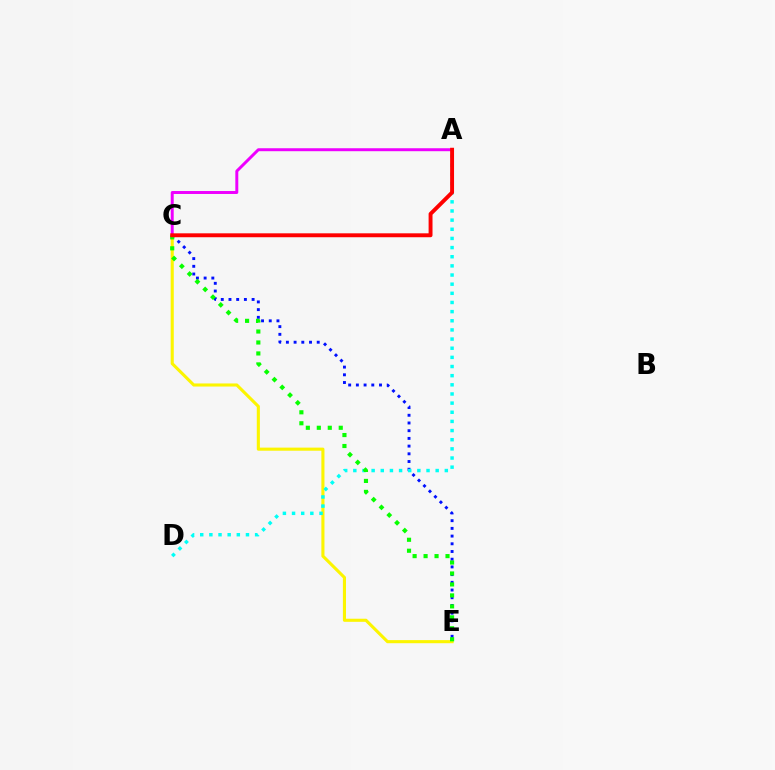{('C', 'E'): [{'color': '#fcf500', 'line_style': 'solid', 'thickness': 2.23}, {'color': '#0010ff', 'line_style': 'dotted', 'thickness': 2.09}, {'color': '#08ff00', 'line_style': 'dotted', 'thickness': 2.98}], ('A', 'D'): [{'color': '#00fff6', 'line_style': 'dotted', 'thickness': 2.49}], ('A', 'C'): [{'color': '#ee00ff', 'line_style': 'solid', 'thickness': 2.13}, {'color': '#ff0000', 'line_style': 'solid', 'thickness': 2.82}]}